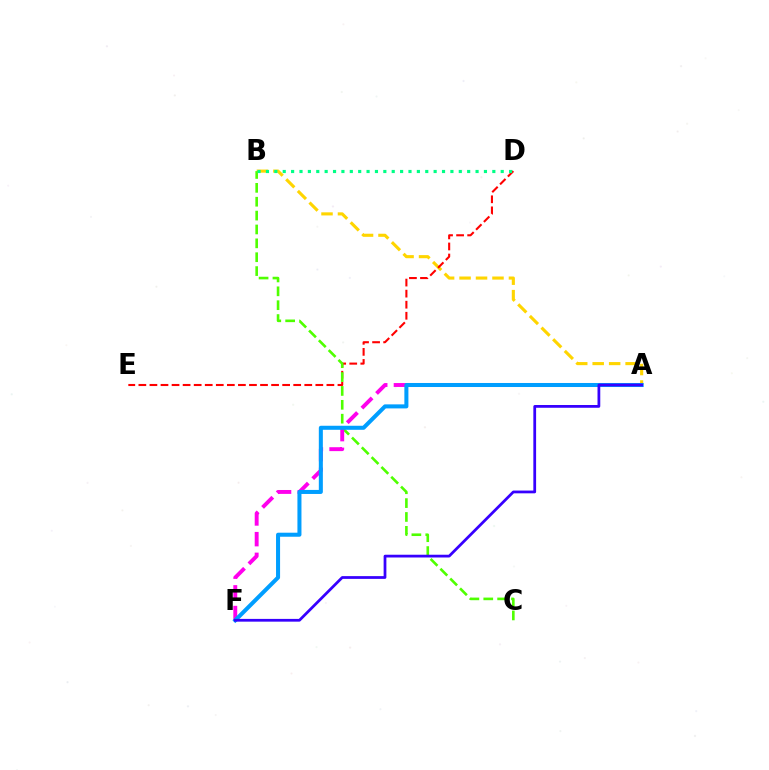{('A', 'B'): [{'color': '#ffd500', 'line_style': 'dashed', 'thickness': 2.24}], ('D', 'E'): [{'color': '#ff0000', 'line_style': 'dashed', 'thickness': 1.5}], ('B', 'C'): [{'color': '#4fff00', 'line_style': 'dashed', 'thickness': 1.88}], ('A', 'F'): [{'color': '#ff00ed', 'line_style': 'dashed', 'thickness': 2.81}, {'color': '#009eff', 'line_style': 'solid', 'thickness': 2.91}, {'color': '#3700ff', 'line_style': 'solid', 'thickness': 1.99}], ('B', 'D'): [{'color': '#00ff86', 'line_style': 'dotted', 'thickness': 2.28}]}